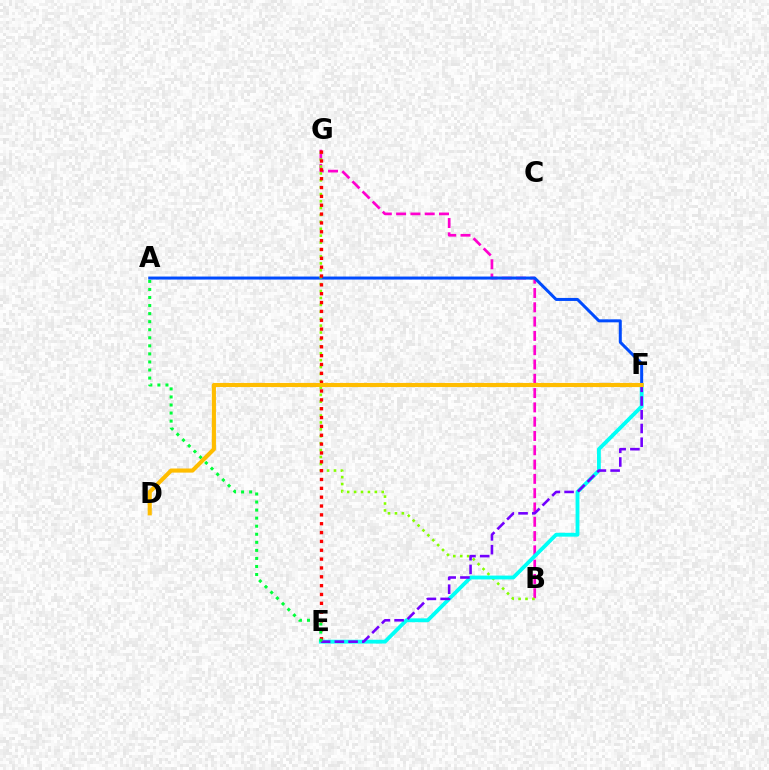{('B', 'G'): [{'color': '#ff00cf', 'line_style': 'dashed', 'thickness': 1.94}, {'color': '#84ff00', 'line_style': 'dotted', 'thickness': 1.88}], ('A', 'F'): [{'color': '#004bff', 'line_style': 'solid', 'thickness': 2.16}], ('E', 'G'): [{'color': '#ff0000', 'line_style': 'dotted', 'thickness': 2.4}], ('E', 'F'): [{'color': '#00fff6', 'line_style': 'solid', 'thickness': 2.76}, {'color': '#7200ff', 'line_style': 'dashed', 'thickness': 1.86}], ('A', 'E'): [{'color': '#00ff39', 'line_style': 'dotted', 'thickness': 2.19}], ('D', 'F'): [{'color': '#ffbd00', 'line_style': 'solid', 'thickness': 2.96}]}